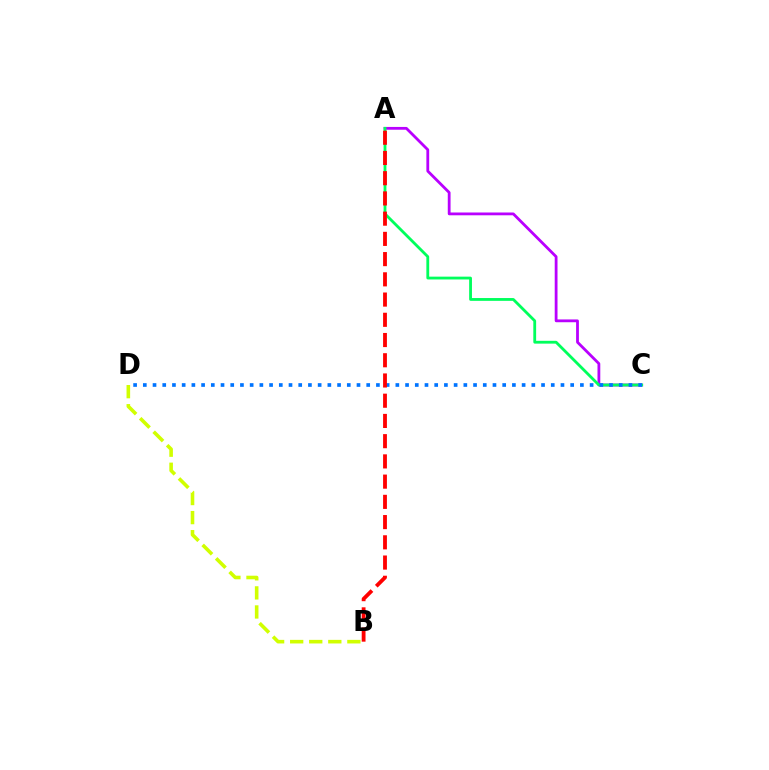{('A', 'C'): [{'color': '#b900ff', 'line_style': 'solid', 'thickness': 2.01}, {'color': '#00ff5c', 'line_style': 'solid', 'thickness': 2.03}], ('B', 'D'): [{'color': '#d1ff00', 'line_style': 'dashed', 'thickness': 2.59}], ('C', 'D'): [{'color': '#0074ff', 'line_style': 'dotted', 'thickness': 2.64}], ('A', 'B'): [{'color': '#ff0000', 'line_style': 'dashed', 'thickness': 2.75}]}